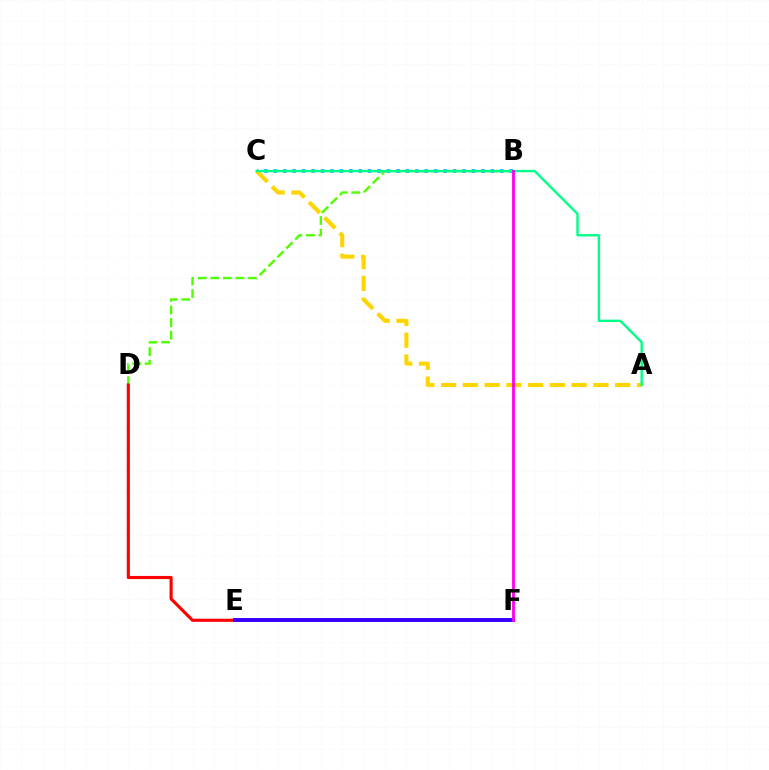{('B', 'D'): [{'color': '#4fff00', 'line_style': 'dashed', 'thickness': 1.71}], ('B', 'C'): [{'color': '#009eff', 'line_style': 'dotted', 'thickness': 2.56}], ('A', 'C'): [{'color': '#ffd500', 'line_style': 'dashed', 'thickness': 2.96}, {'color': '#00ff86', 'line_style': 'solid', 'thickness': 1.72}], ('D', 'E'): [{'color': '#ff0000', 'line_style': 'solid', 'thickness': 2.25}], ('E', 'F'): [{'color': '#3700ff', 'line_style': 'solid', 'thickness': 2.82}], ('B', 'F'): [{'color': '#ff00ed', 'line_style': 'solid', 'thickness': 2.01}]}